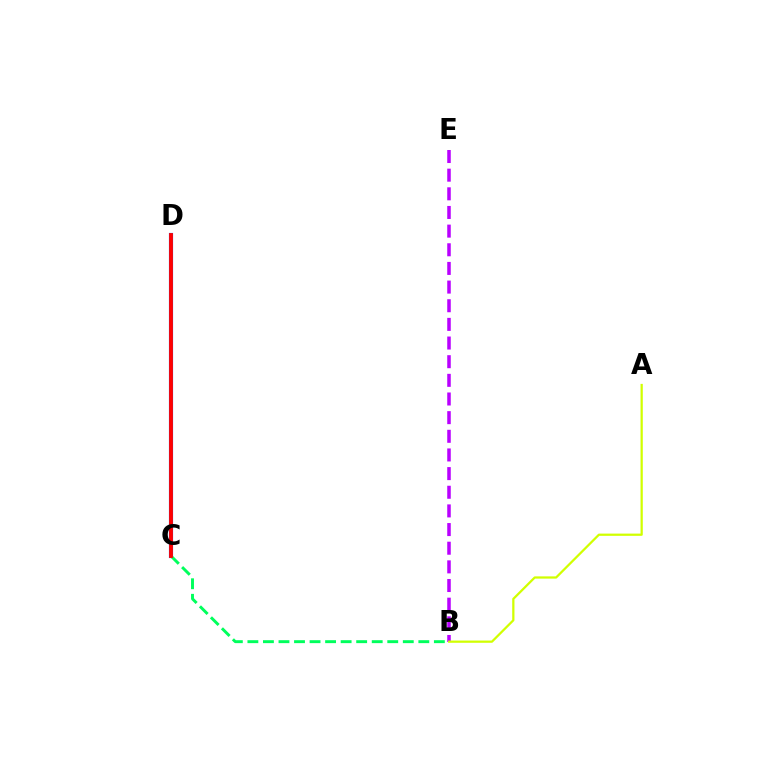{('C', 'D'): [{'color': '#0074ff', 'line_style': 'solid', 'thickness': 3.0}, {'color': '#ff0000', 'line_style': 'solid', 'thickness': 2.75}], ('B', 'E'): [{'color': '#b900ff', 'line_style': 'dashed', 'thickness': 2.53}], ('B', 'C'): [{'color': '#00ff5c', 'line_style': 'dashed', 'thickness': 2.11}], ('A', 'B'): [{'color': '#d1ff00', 'line_style': 'solid', 'thickness': 1.62}]}